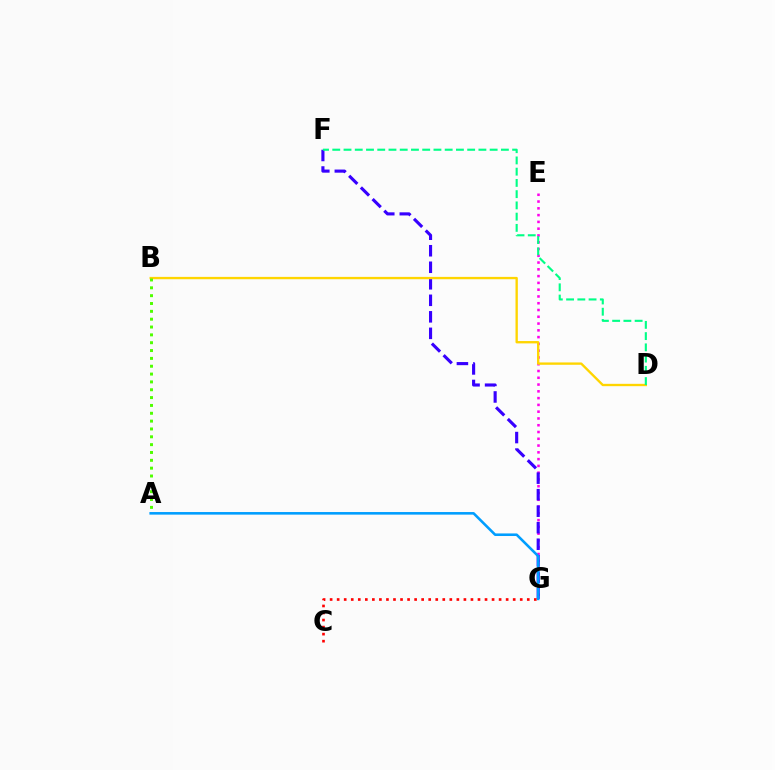{('E', 'G'): [{'color': '#ff00ed', 'line_style': 'dotted', 'thickness': 1.84}], ('F', 'G'): [{'color': '#3700ff', 'line_style': 'dashed', 'thickness': 2.24}], ('B', 'D'): [{'color': '#ffd500', 'line_style': 'solid', 'thickness': 1.69}], ('D', 'F'): [{'color': '#00ff86', 'line_style': 'dashed', 'thickness': 1.53}], ('C', 'G'): [{'color': '#ff0000', 'line_style': 'dotted', 'thickness': 1.91}], ('A', 'B'): [{'color': '#4fff00', 'line_style': 'dotted', 'thickness': 2.13}], ('A', 'G'): [{'color': '#009eff', 'line_style': 'solid', 'thickness': 1.86}]}